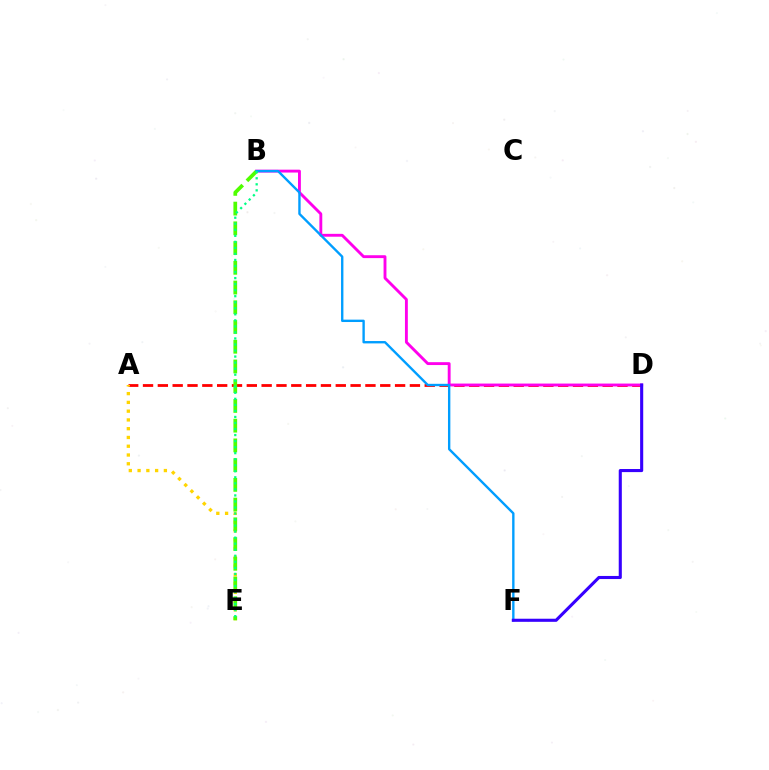{('A', 'D'): [{'color': '#ff0000', 'line_style': 'dashed', 'thickness': 2.01}], ('A', 'E'): [{'color': '#ffd500', 'line_style': 'dotted', 'thickness': 2.38}], ('B', 'D'): [{'color': '#ff00ed', 'line_style': 'solid', 'thickness': 2.07}], ('B', 'E'): [{'color': '#4fff00', 'line_style': 'dashed', 'thickness': 2.68}, {'color': '#00ff86', 'line_style': 'dotted', 'thickness': 1.64}], ('B', 'F'): [{'color': '#009eff', 'line_style': 'solid', 'thickness': 1.71}], ('D', 'F'): [{'color': '#3700ff', 'line_style': 'solid', 'thickness': 2.23}]}